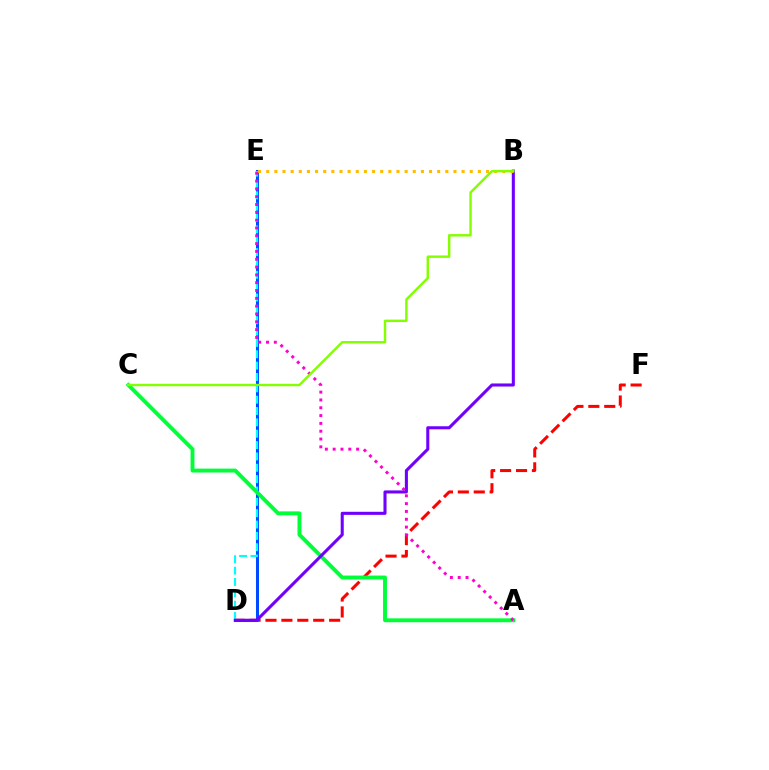{('D', 'F'): [{'color': '#ff0000', 'line_style': 'dashed', 'thickness': 2.16}], ('D', 'E'): [{'color': '#004bff', 'line_style': 'solid', 'thickness': 2.19}, {'color': '#00fff6', 'line_style': 'dashed', 'thickness': 1.54}], ('A', 'C'): [{'color': '#00ff39', 'line_style': 'solid', 'thickness': 2.8}], ('B', 'D'): [{'color': '#7200ff', 'line_style': 'solid', 'thickness': 2.21}], ('B', 'E'): [{'color': '#ffbd00', 'line_style': 'dotted', 'thickness': 2.21}], ('A', 'E'): [{'color': '#ff00cf', 'line_style': 'dotted', 'thickness': 2.12}], ('B', 'C'): [{'color': '#84ff00', 'line_style': 'solid', 'thickness': 1.75}]}